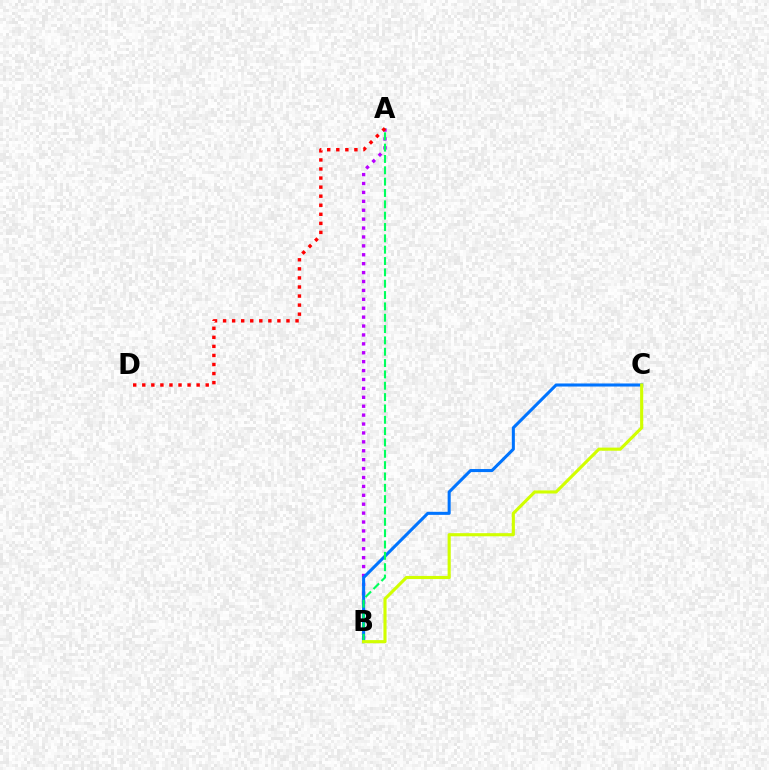{('A', 'B'): [{'color': '#b900ff', 'line_style': 'dotted', 'thickness': 2.42}, {'color': '#00ff5c', 'line_style': 'dashed', 'thickness': 1.54}], ('B', 'C'): [{'color': '#0074ff', 'line_style': 'solid', 'thickness': 2.2}, {'color': '#d1ff00', 'line_style': 'solid', 'thickness': 2.24}], ('A', 'D'): [{'color': '#ff0000', 'line_style': 'dotted', 'thickness': 2.46}]}